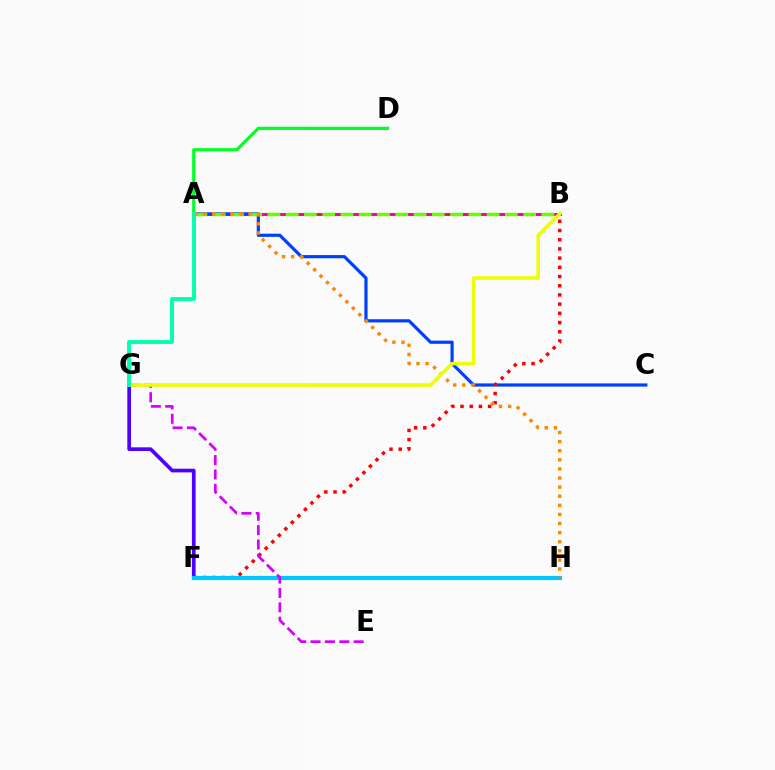{('A', 'B'): [{'color': '#ff00a0', 'line_style': 'solid', 'thickness': 2.2}, {'color': '#66ff00', 'line_style': 'dashed', 'thickness': 2.48}], ('F', 'G'): [{'color': '#4f00ff', 'line_style': 'solid', 'thickness': 2.65}], ('A', 'C'): [{'color': '#003fff', 'line_style': 'solid', 'thickness': 2.3}], ('B', 'F'): [{'color': '#ff0000', 'line_style': 'dotted', 'thickness': 2.5}], ('F', 'H'): [{'color': '#00c7ff', 'line_style': 'solid', 'thickness': 2.99}], ('E', 'G'): [{'color': '#d600ff', 'line_style': 'dashed', 'thickness': 1.95}], ('A', 'H'): [{'color': '#ff8800', 'line_style': 'dotted', 'thickness': 2.47}], ('A', 'D'): [{'color': '#00ff27', 'line_style': 'solid', 'thickness': 2.29}], ('B', 'G'): [{'color': '#eeff00', 'line_style': 'solid', 'thickness': 2.56}], ('A', 'G'): [{'color': '#00ffaf', 'line_style': 'solid', 'thickness': 2.79}]}